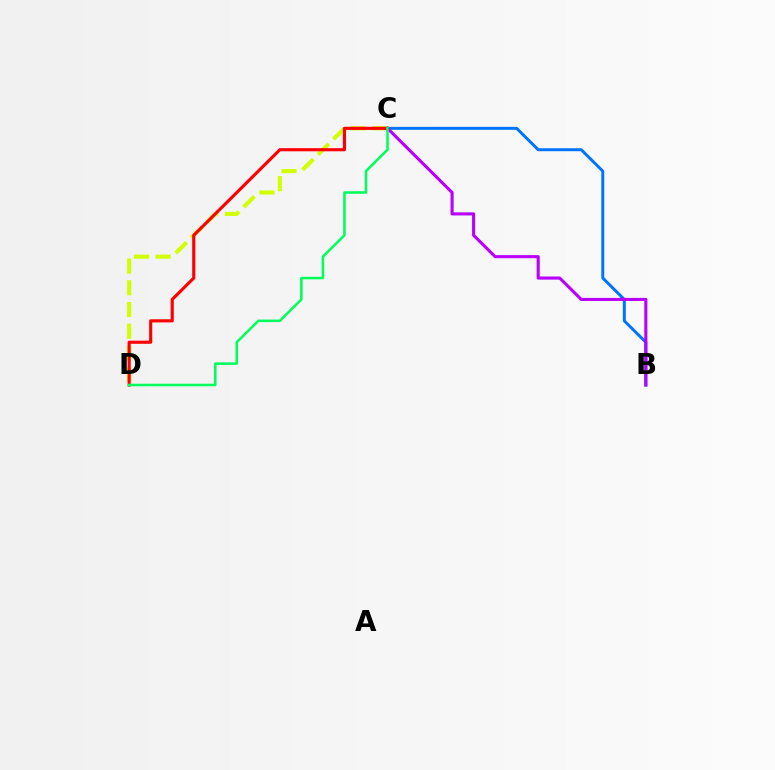{('B', 'C'): [{'color': '#0074ff', 'line_style': 'solid', 'thickness': 2.14}, {'color': '#b900ff', 'line_style': 'solid', 'thickness': 2.23}], ('C', 'D'): [{'color': '#d1ff00', 'line_style': 'dashed', 'thickness': 2.95}, {'color': '#ff0000', 'line_style': 'solid', 'thickness': 2.25}, {'color': '#00ff5c', 'line_style': 'solid', 'thickness': 1.83}]}